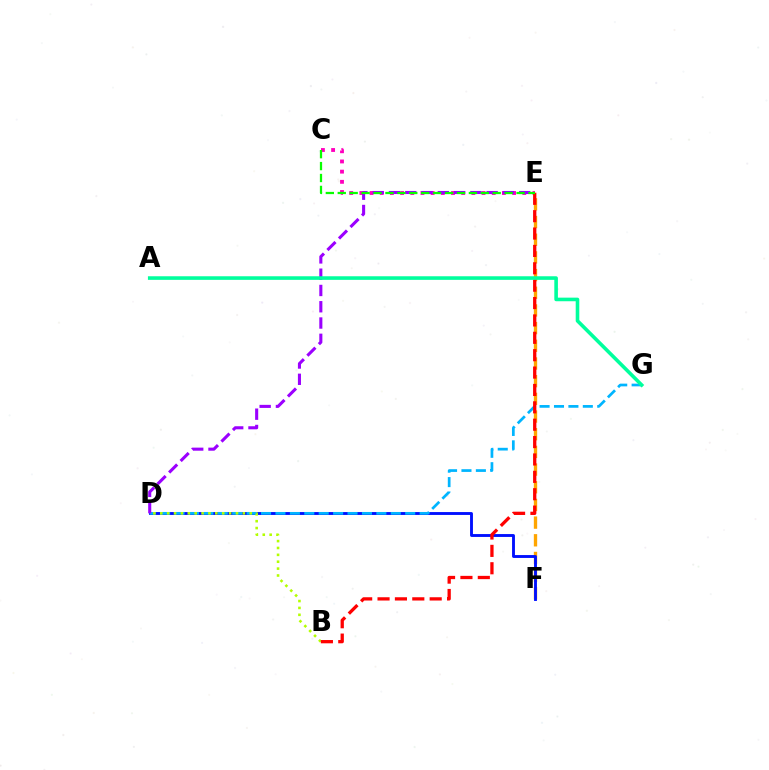{('C', 'E'): [{'color': '#ff00bd', 'line_style': 'dotted', 'thickness': 2.77}, {'color': '#08ff00', 'line_style': 'dashed', 'thickness': 1.62}], ('E', 'F'): [{'color': '#ffa500', 'line_style': 'dashed', 'thickness': 2.4}], ('D', 'F'): [{'color': '#0010ff', 'line_style': 'solid', 'thickness': 2.07}], ('D', 'G'): [{'color': '#00b5ff', 'line_style': 'dashed', 'thickness': 1.96}], ('D', 'E'): [{'color': '#9b00ff', 'line_style': 'dashed', 'thickness': 2.21}], ('B', 'D'): [{'color': '#b3ff00', 'line_style': 'dotted', 'thickness': 1.87}], ('B', 'E'): [{'color': '#ff0000', 'line_style': 'dashed', 'thickness': 2.36}], ('A', 'G'): [{'color': '#00ff9d', 'line_style': 'solid', 'thickness': 2.59}]}